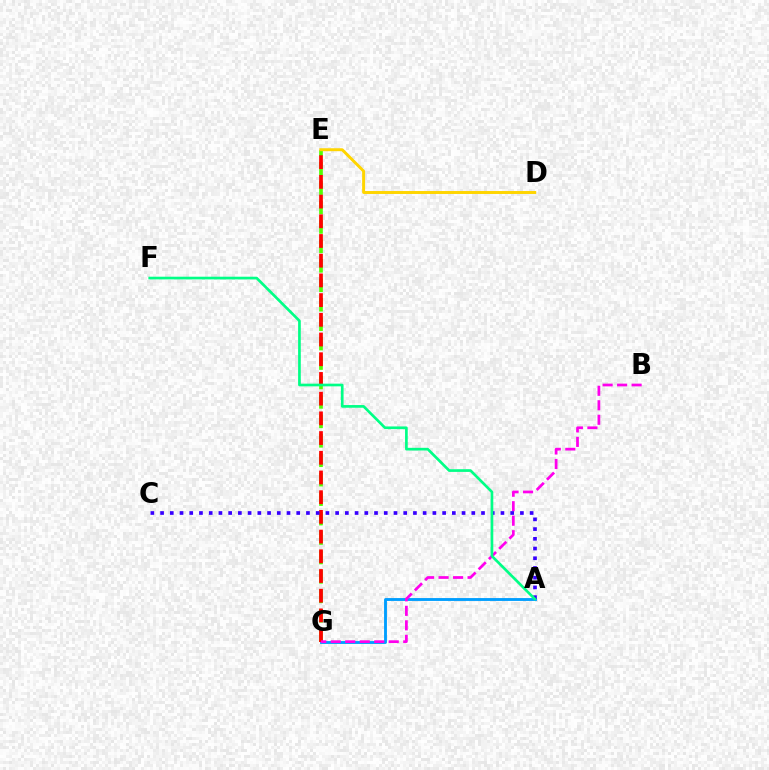{('E', 'G'): [{'color': '#4fff00', 'line_style': 'dashed', 'thickness': 2.64}, {'color': '#ff0000', 'line_style': 'dashed', 'thickness': 2.68}], ('D', 'E'): [{'color': '#ffd500', 'line_style': 'solid', 'thickness': 2.12}], ('A', 'G'): [{'color': '#009eff', 'line_style': 'solid', 'thickness': 2.06}], ('B', 'G'): [{'color': '#ff00ed', 'line_style': 'dashed', 'thickness': 1.97}], ('A', 'C'): [{'color': '#3700ff', 'line_style': 'dotted', 'thickness': 2.64}], ('A', 'F'): [{'color': '#00ff86', 'line_style': 'solid', 'thickness': 1.93}]}